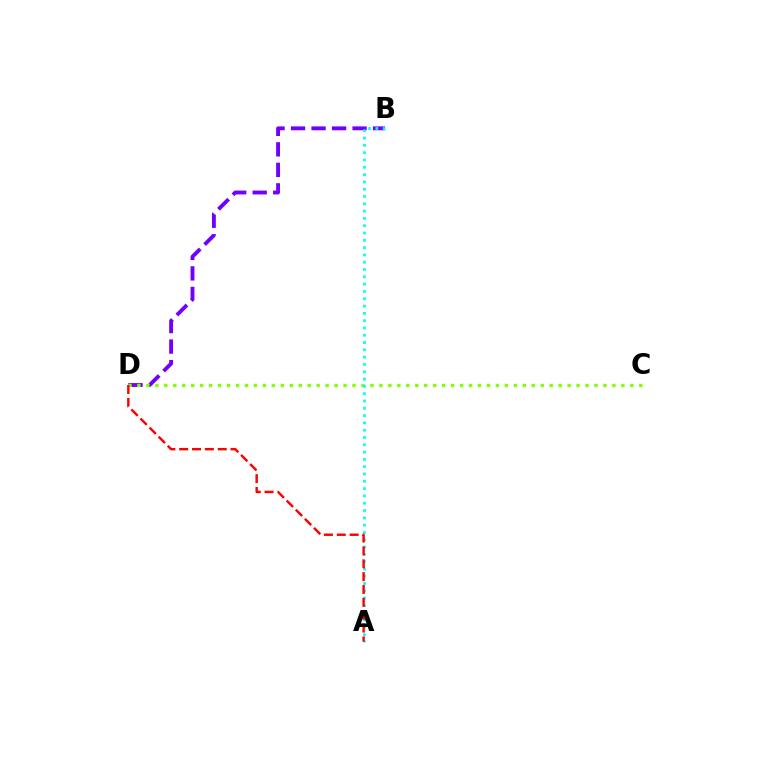{('B', 'D'): [{'color': '#7200ff', 'line_style': 'dashed', 'thickness': 2.79}], ('C', 'D'): [{'color': '#84ff00', 'line_style': 'dotted', 'thickness': 2.44}], ('A', 'B'): [{'color': '#00fff6', 'line_style': 'dotted', 'thickness': 1.98}], ('A', 'D'): [{'color': '#ff0000', 'line_style': 'dashed', 'thickness': 1.75}]}